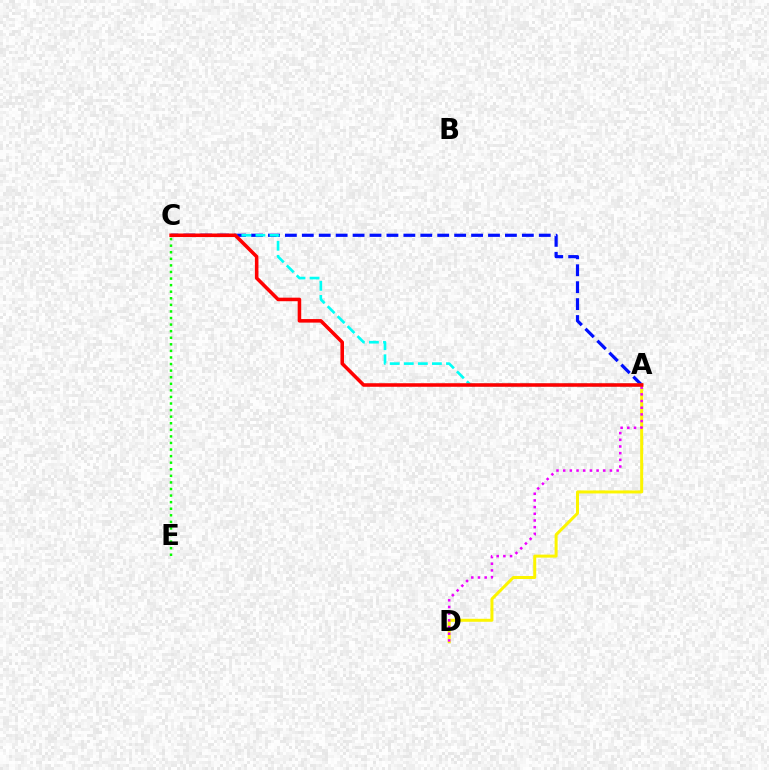{('A', 'D'): [{'color': '#fcf500', 'line_style': 'solid', 'thickness': 2.16}, {'color': '#ee00ff', 'line_style': 'dotted', 'thickness': 1.82}], ('A', 'C'): [{'color': '#0010ff', 'line_style': 'dashed', 'thickness': 2.3}, {'color': '#00fff6', 'line_style': 'dashed', 'thickness': 1.91}, {'color': '#ff0000', 'line_style': 'solid', 'thickness': 2.55}], ('C', 'E'): [{'color': '#08ff00', 'line_style': 'dotted', 'thickness': 1.79}]}